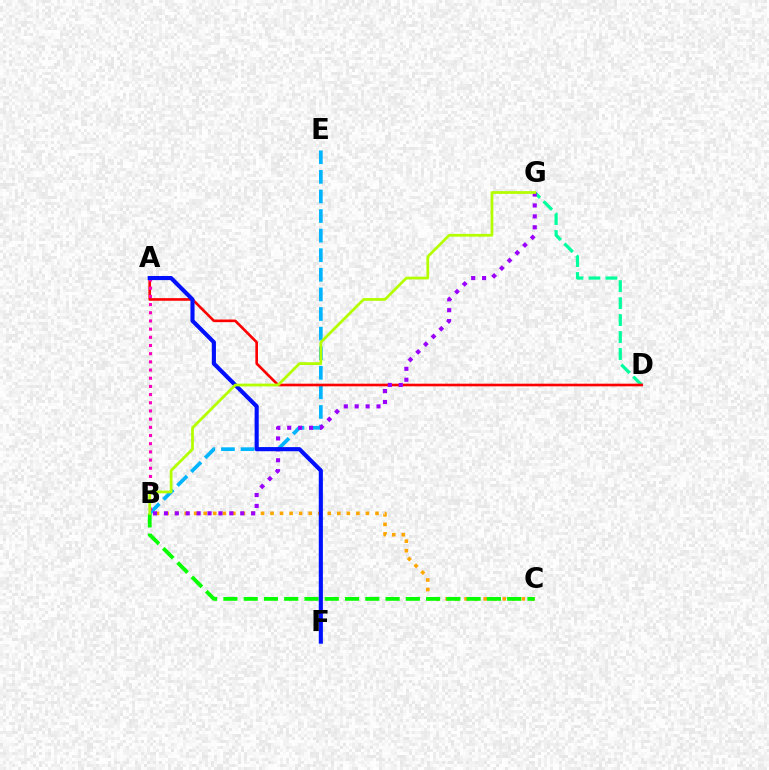{('B', 'C'): [{'color': '#ffa500', 'line_style': 'dotted', 'thickness': 2.59}, {'color': '#08ff00', 'line_style': 'dashed', 'thickness': 2.75}], ('B', 'E'): [{'color': '#00b5ff', 'line_style': 'dashed', 'thickness': 2.66}], ('D', 'G'): [{'color': '#00ff9d', 'line_style': 'dashed', 'thickness': 2.3}], ('A', 'D'): [{'color': '#ff0000', 'line_style': 'solid', 'thickness': 1.9}], ('B', 'G'): [{'color': '#9b00ff', 'line_style': 'dotted', 'thickness': 2.96}, {'color': '#b3ff00', 'line_style': 'solid', 'thickness': 1.99}], ('A', 'B'): [{'color': '#ff00bd', 'line_style': 'dotted', 'thickness': 2.22}], ('A', 'F'): [{'color': '#0010ff', 'line_style': 'solid', 'thickness': 2.96}]}